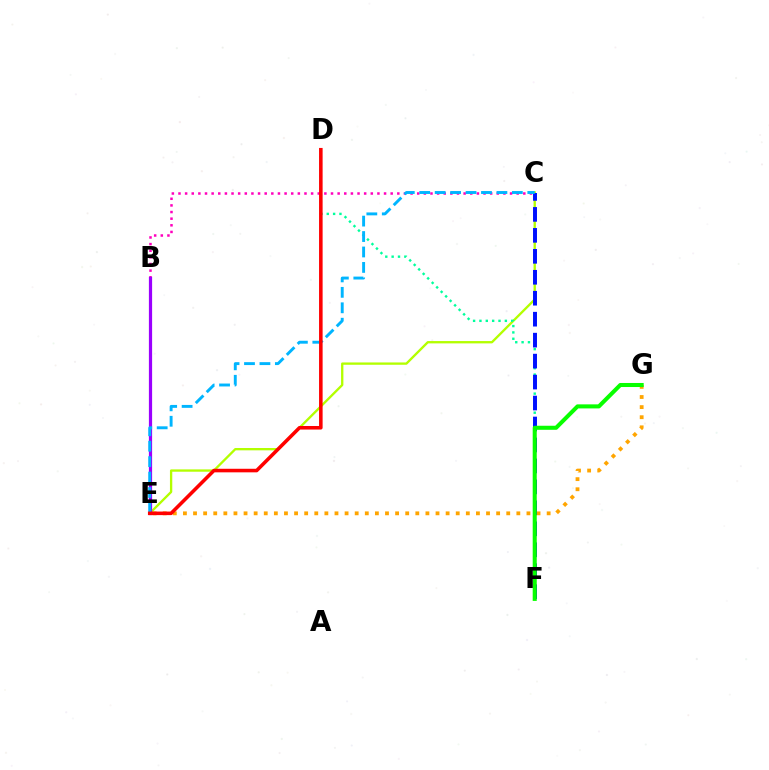{('B', 'C'): [{'color': '#ff00bd', 'line_style': 'dotted', 'thickness': 1.8}], ('C', 'E'): [{'color': '#b3ff00', 'line_style': 'solid', 'thickness': 1.67}, {'color': '#00b5ff', 'line_style': 'dashed', 'thickness': 2.1}], ('D', 'F'): [{'color': '#00ff9d', 'line_style': 'dotted', 'thickness': 1.73}], ('E', 'G'): [{'color': '#ffa500', 'line_style': 'dotted', 'thickness': 2.75}], ('C', 'F'): [{'color': '#0010ff', 'line_style': 'dashed', 'thickness': 2.85}], ('B', 'E'): [{'color': '#9b00ff', 'line_style': 'solid', 'thickness': 2.32}], ('D', 'E'): [{'color': '#ff0000', 'line_style': 'solid', 'thickness': 2.56}], ('F', 'G'): [{'color': '#08ff00', 'line_style': 'solid', 'thickness': 2.92}]}